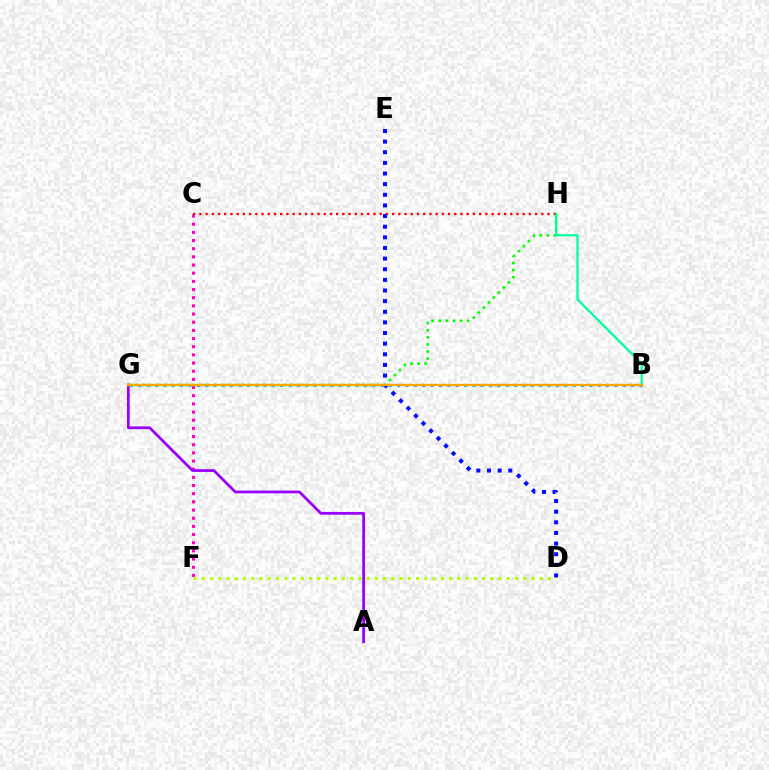{('B', 'G'): [{'color': '#00b5ff', 'line_style': 'dotted', 'thickness': 2.27}, {'color': '#ffa500', 'line_style': 'solid', 'thickness': 1.7}], ('C', 'F'): [{'color': '#ff00bd', 'line_style': 'dotted', 'thickness': 2.22}], ('A', 'G'): [{'color': '#9b00ff', 'line_style': 'solid', 'thickness': 1.98}], ('G', 'H'): [{'color': '#08ff00', 'line_style': 'dotted', 'thickness': 1.93}], ('C', 'H'): [{'color': '#ff0000', 'line_style': 'dotted', 'thickness': 1.69}], ('D', 'F'): [{'color': '#b3ff00', 'line_style': 'dotted', 'thickness': 2.24}], ('B', 'H'): [{'color': '#00ff9d', 'line_style': 'solid', 'thickness': 1.61}], ('D', 'E'): [{'color': '#0010ff', 'line_style': 'dotted', 'thickness': 2.89}]}